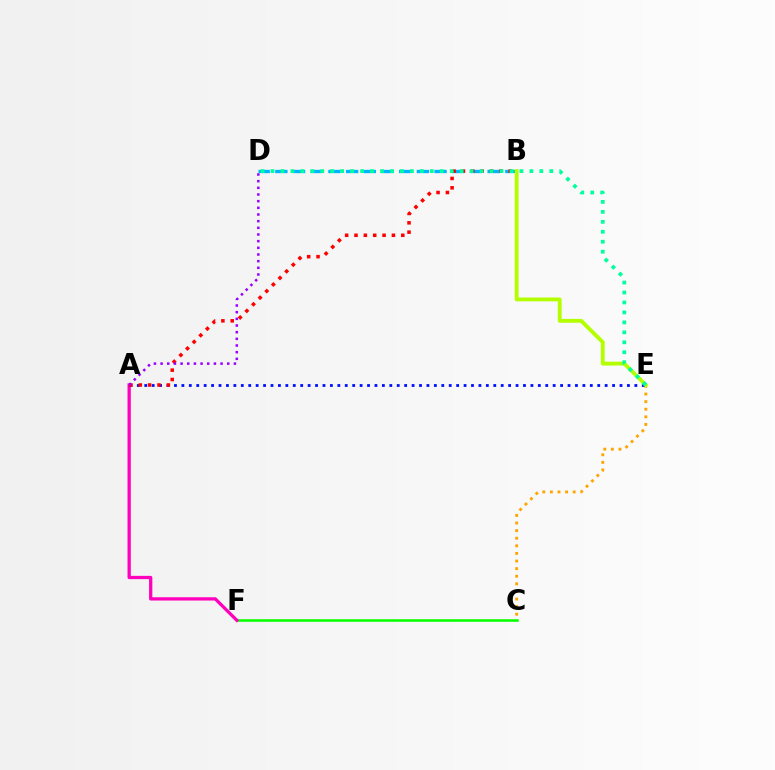{('C', 'F'): [{'color': '#08ff00', 'line_style': 'solid', 'thickness': 1.84}], ('B', 'D'): [{'color': '#00b5ff', 'line_style': 'dashed', 'thickness': 2.4}], ('C', 'E'): [{'color': '#ffa500', 'line_style': 'dotted', 'thickness': 2.07}], ('A', 'F'): [{'color': '#ff00bd', 'line_style': 'solid', 'thickness': 2.36}], ('A', 'E'): [{'color': '#0010ff', 'line_style': 'dotted', 'thickness': 2.02}], ('A', 'B'): [{'color': '#ff0000', 'line_style': 'dotted', 'thickness': 2.54}], ('B', 'E'): [{'color': '#b3ff00', 'line_style': 'solid', 'thickness': 2.77}], ('A', 'D'): [{'color': '#9b00ff', 'line_style': 'dotted', 'thickness': 1.81}], ('D', 'E'): [{'color': '#00ff9d', 'line_style': 'dotted', 'thickness': 2.71}]}